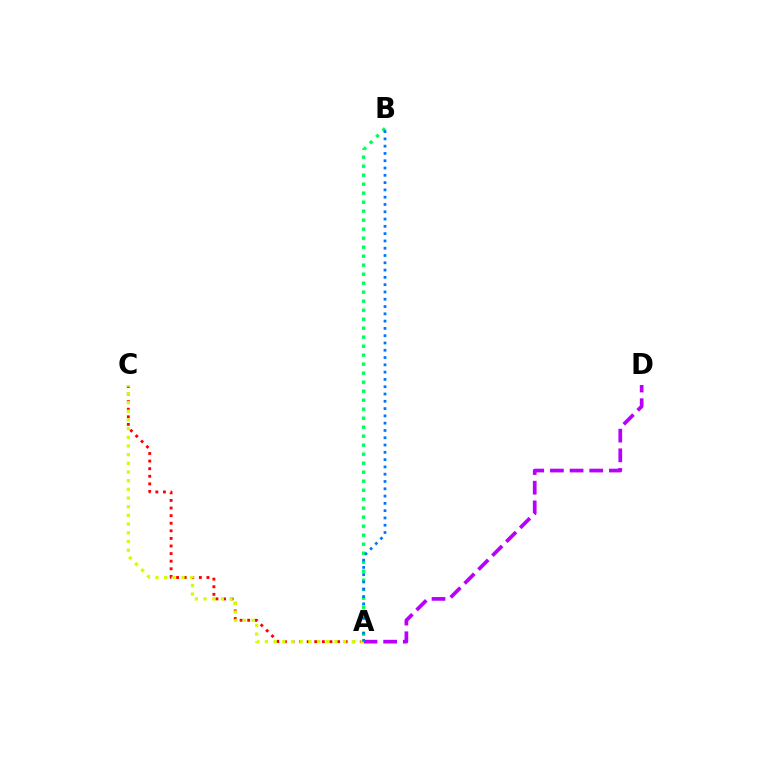{('A', 'C'): [{'color': '#ff0000', 'line_style': 'dotted', 'thickness': 2.06}, {'color': '#d1ff00', 'line_style': 'dotted', 'thickness': 2.36}], ('A', 'D'): [{'color': '#b900ff', 'line_style': 'dashed', 'thickness': 2.67}], ('A', 'B'): [{'color': '#00ff5c', 'line_style': 'dotted', 'thickness': 2.45}, {'color': '#0074ff', 'line_style': 'dotted', 'thickness': 1.98}]}